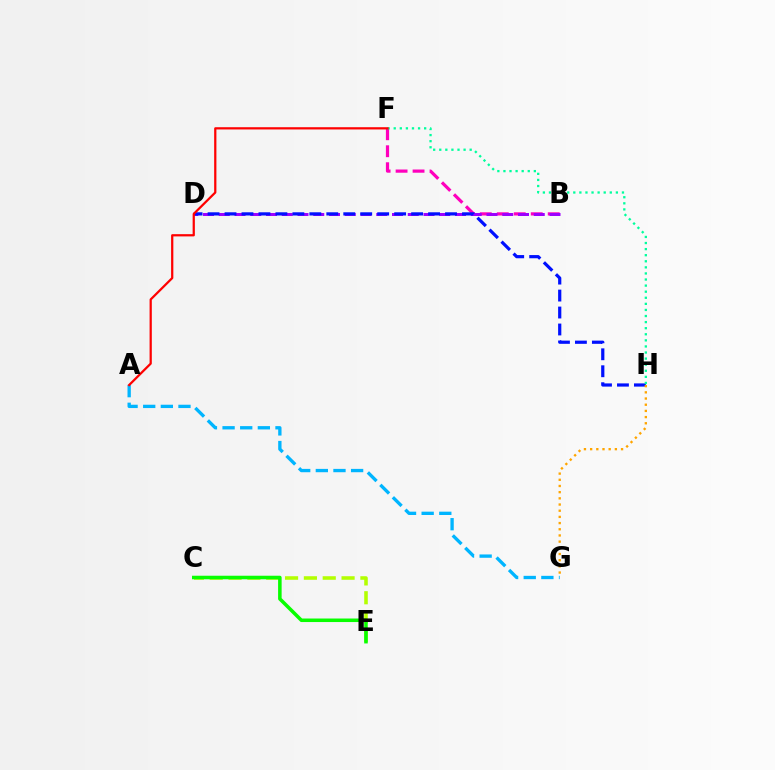{('B', 'F'): [{'color': '#ff00bd', 'line_style': 'dashed', 'thickness': 2.31}], ('A', 'G'): [{'color': '#00b5ff', 'line_style': 'dashed', 'thickness': 2.4}], ('C', 'E'): [{'color': '#b3ff00', 'line_style': 'dashed', 'thickness': 2.56}, {'color': '#08ff00', 'line_style': 'solid', 'thickness': 2.54}], ('B', 'D'): [{'color': '#9b00ff', 'line_style': 'dashed', 'thickness': 2.14}], ('D', 'H'): [{'color': '#0010ff', 'line_style': 'dashed', 'thickness': 2.3}], ('G', 'H'): [{'color': '#ffa500', 'line_style': 'dotted', 'thickness': 1.68}], ('F', 'H'): [{'color': '#00ff9d', 'line_style': 'dotted', 'thickness': 1.65}], ('A', 'F'): [{'color': '#ff0000', 'line_style': 'solid', 'thickness': 1.61}]}